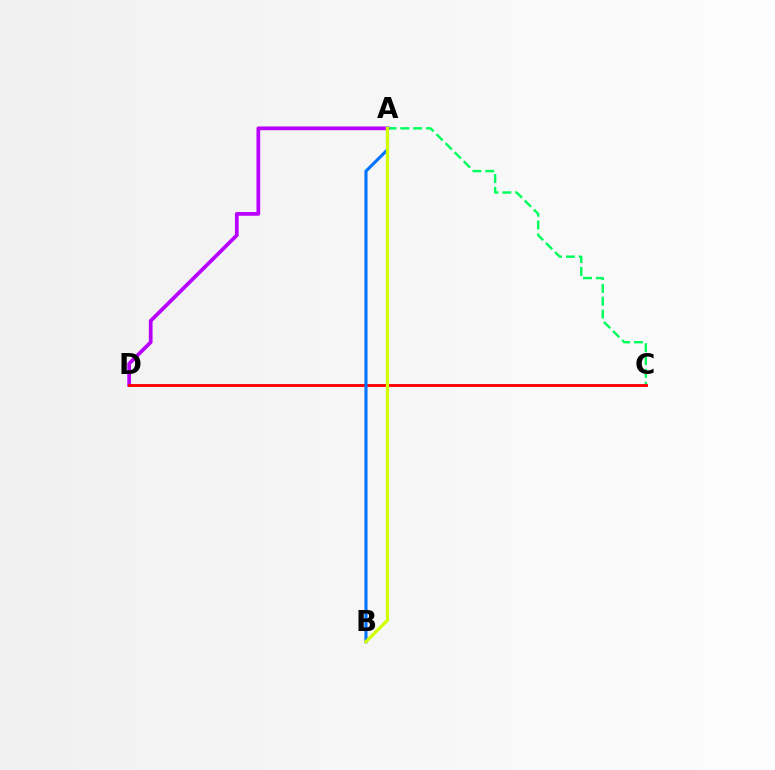{('A', 'C'): [{'color': '#00ff5c', 'line_style': 'dashed', 'thickness': 1.74}], ('A', 'D'): [{'color': '#b900ff', 'line_style': 'solid', 'thickness': 2.68}], ('C', 'D'): [{'color': '#ff0000', 'line_style': 'solid', 'thickness': 2.08}], ('A', 'B'): [{'color': '#0074ff', 'line_style': 'solid', 'thickness': 2.23}, {'color': '#d1ff00', 'line_style': 'solid', 'thickness': 2.31}]}